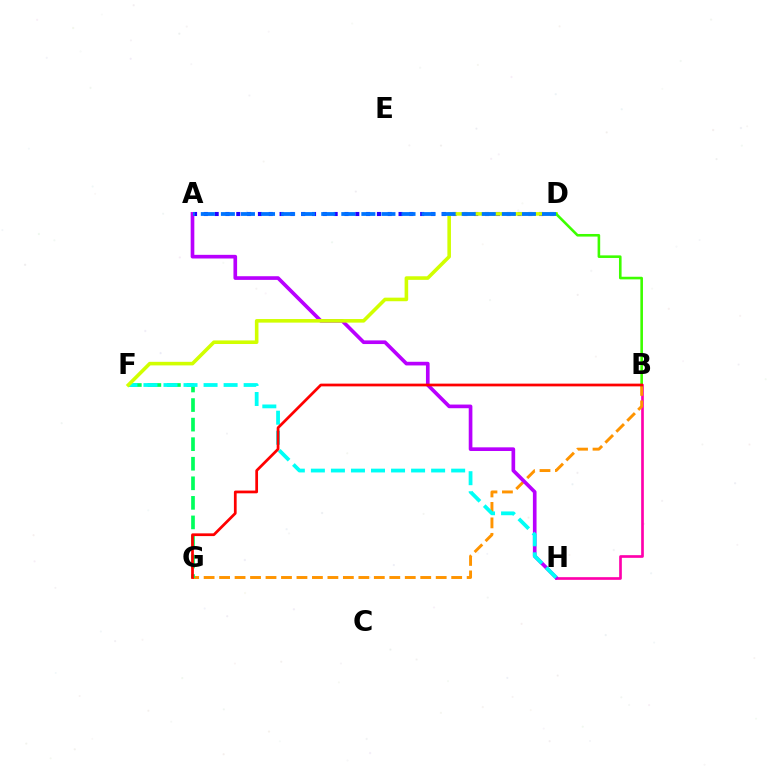{('A', 'D'): [{'color': '#2500ff', 'line_style': 'dotted', 'thickness': 2.94}, {'color': '#0074ff', 'line_style': 'dashed', 'thickness': 2.73}], ('B', 'H'): [{'color': '#ff00ac', 'line_style': 'solid', 'thickness': 1.92}], ('B', 'G'): [{'color': '#ff9400', 'line_style': 'dashed', 'thickness': 2.1}, {'color': '#ff0000', 'line_style': 'solid', 'thickness': 1.97}], ('F', 'G'): [{'color': '#00ff5c', 'line_style': 'dashed', 'thickness': 2.66}], ('A', 'H'): [{'color': '#b900ff', 'line_style': 'solid', 'thickness': 2.63}], ('F', 'H'): [{'color': '#00fff6', 'line_style': 'dashed', 'thickness': 2.72}], ('D', 'F'): [{'color': '#d1ff00', 'line_style': 'solid', 'thickness': 2.58}], ('B', 'D'): [{'color': '#3dff00', 'line_style': 'solid', 'thickness': 1.87}]}